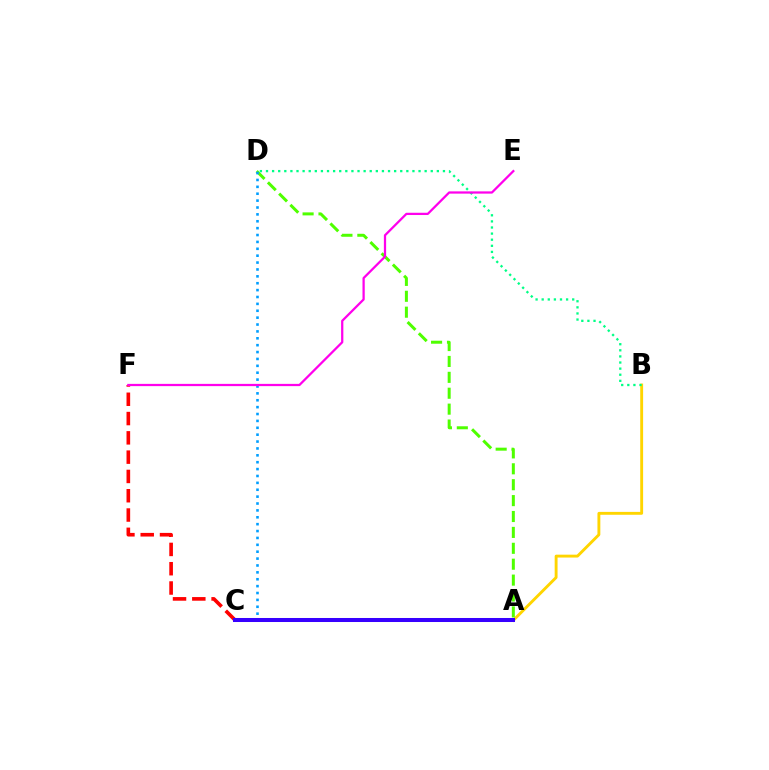{('A', 'B'): [{'color': '#ffd500', 'line_style': 'solid', 'thickness': 2.08}], ('A', 'D'): [{'color': '#4fff00', 'line_style': 'dashed', 'thickness': 2.16}], ('C', 'F'): [{'color': '#ff0000', 'line_style': 'dashed', 'thickness': 2.62}], ('B', 'D'): [{'color': '#00ff86', 'line_style': 'dotted', 'thickness': 1.66}], ('C', 'D'): [{'color': '#009eff', 'line_style': 'dotted', 'thickness': 1.87}], ('E', 'F'): [{'color': '#ff00ed', 'line_style': 'solid', 'thickness': 1.62}], ('A', 'C'): [{'color': '#3700ff', 'line_style': 'solid', 'thickness': 2.9}]}